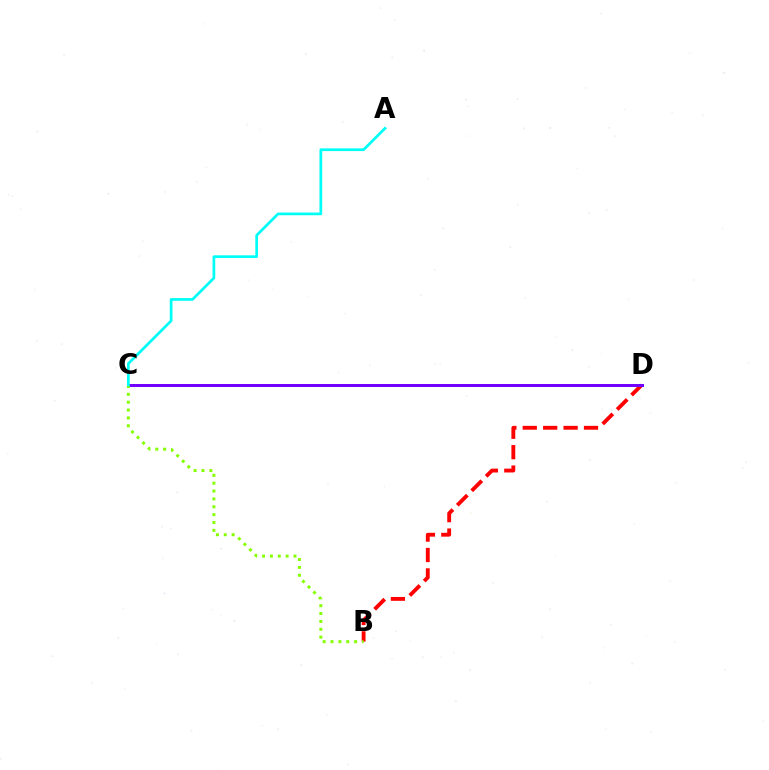{('B', 'D'): [{'color': '#ff0000', 'line_style': 'dashed', 'thickness': 2.77}], ('C', 'D'): [{'color': '#7200ff', 'line_style': 'solid', 'thickness': 2.16}], ('B', 'C'): [{'color': '#84ff00', 'line_style': 'dotted', 'thickness': 2.14}], ('A', 'C'): [{'color': '#00fff6', 'line_style': 'solid', 'thickness': 1.95}]}